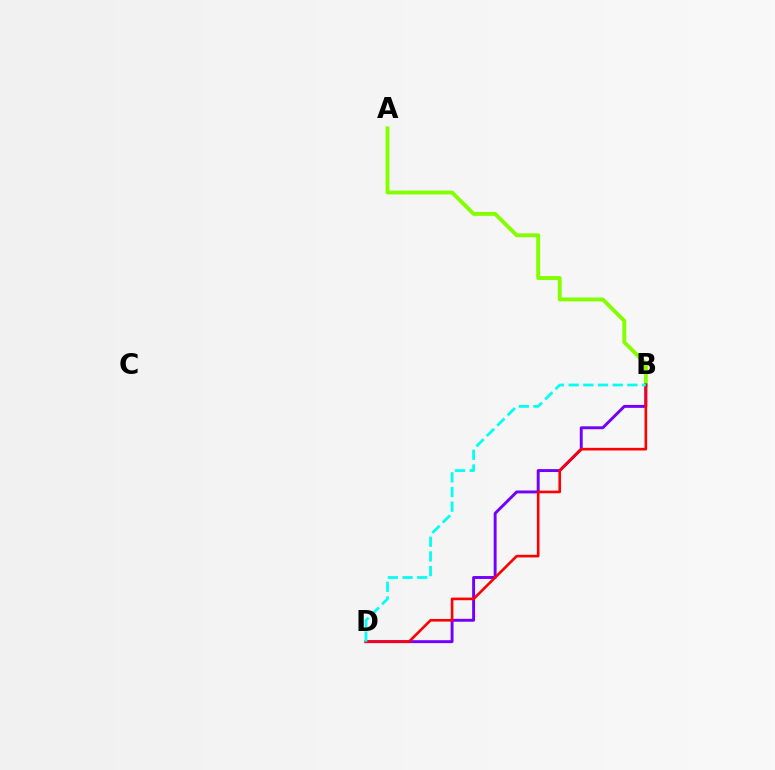{('A', 'B'): [{'color': '#84ff00', 'line_style': 'solid', 'thickness': 2.81}], ('B', 'D'): [{'color': '#7200ff', 'line_style': 'solid', 'thickness': 2.11}, {'color': '#ff0000', 'line_style': 'solid', 'thickness': 1.9}, {'color': '#00fff6', 'line_style': 'dashed', 'thickness': 1.99}]}